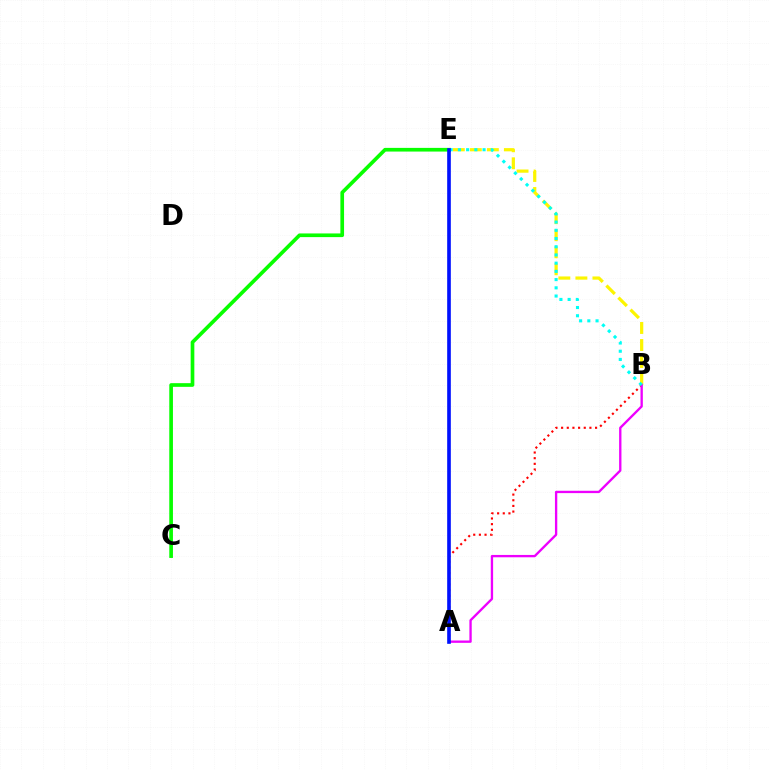{('A', 'B'): [{'color': '#ff0000', 'line_style': 'dotted', 'thickness': 1.54}, {'color': '#ee00ff', 'line_style': 'solid', 'thickness': 1.68}], ('B', 'E'): [{'color': '#fcf500', 'line_style': 'dashed', 'thickness': 2.31}, {'color': '#00fff6', 'line_style': 'dotted', 'thickness': 2.23}], ('C', 'E'): [{'color': '#08ff00', 'line_style': 'solid', 'thickness': 2.64}], ('A', 'E'): [{'color': '#0010ff', 'line_style': 'solid', 'thickness': 2.62}]}